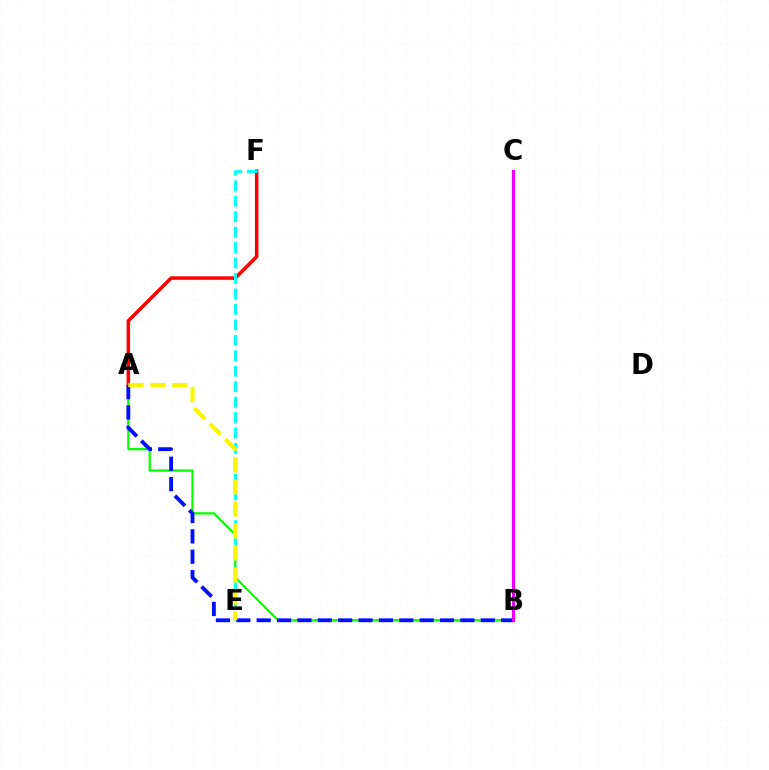{('A', 'B'): [{'color': '#08ff00', 'line_style': 'solid', 'thickness': 1.64}, {'color': '#0010ff', 'line_style': 'dashed', 'thickness': 2.77}], ('A', 'F'): [{'color': '#ff0000', 'line_style': 'solid', 'thickness': 2.52}], ('E', 'F'): [{'color': '#00fff6', 'line_style': 'dashed', 'thickness': 2.1}], ('B', 'C'): [{'color': '#ee00ff', 'line_style': 'solid', 'thickness': 2.29}], ('A', 'E'): [{'color': '#fcf500', 'line_style': 'dashed', 'thickness': 2.99}]}